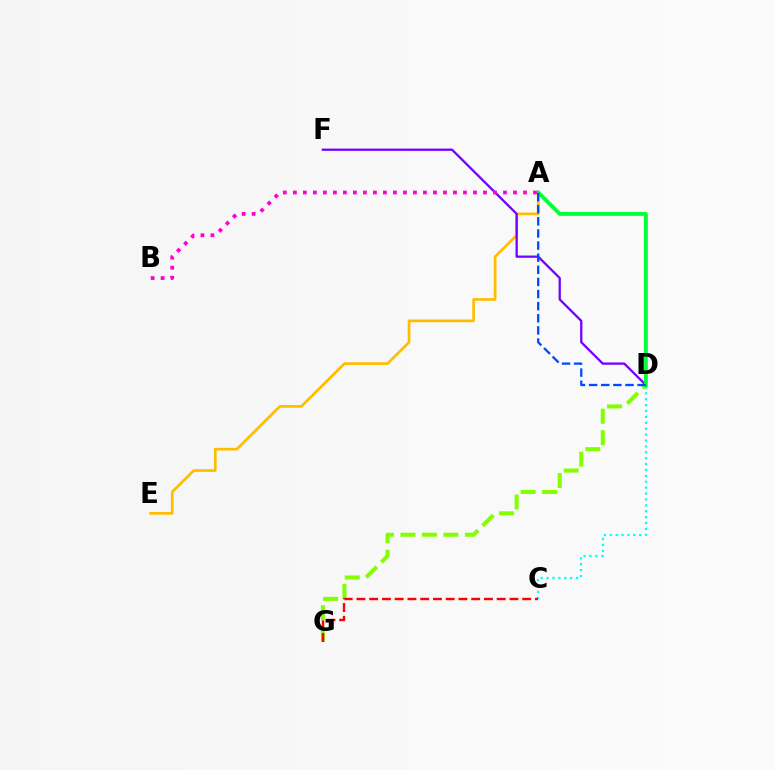{('A', 'E'): [{'color': '#ffbd00', 'line_style': 'solid', 'thickness': 1.93}], ('D', 'G'): [{'color': '#84ff00', 'line_style': 'dashed', 'thickness': 2.92}], ('D', 'F'): [{'color': '#7200ff', 'line_style': 'solid', 'thickness': 1.64}], ('C', 'D'): [{'color': '#00fff6', 'line_style': 'dotted', 'thickness': 1.6}], ('A', 'D'): [{'color': '#00ff39', 'line_style': 'solid', 'thickness': 2.82}, {'color': '#004bff', 'line_style': 'dashed', 'thickness': 1.65}], ('C', 'G'): [{'color': '#ff0000', 'line_style': 'dashed', 'thickness': 1.73}], ('A', 'B'): [{'color': '#ff00cf', 'line_style': 'dotted', 'thickness': 2.72}]}